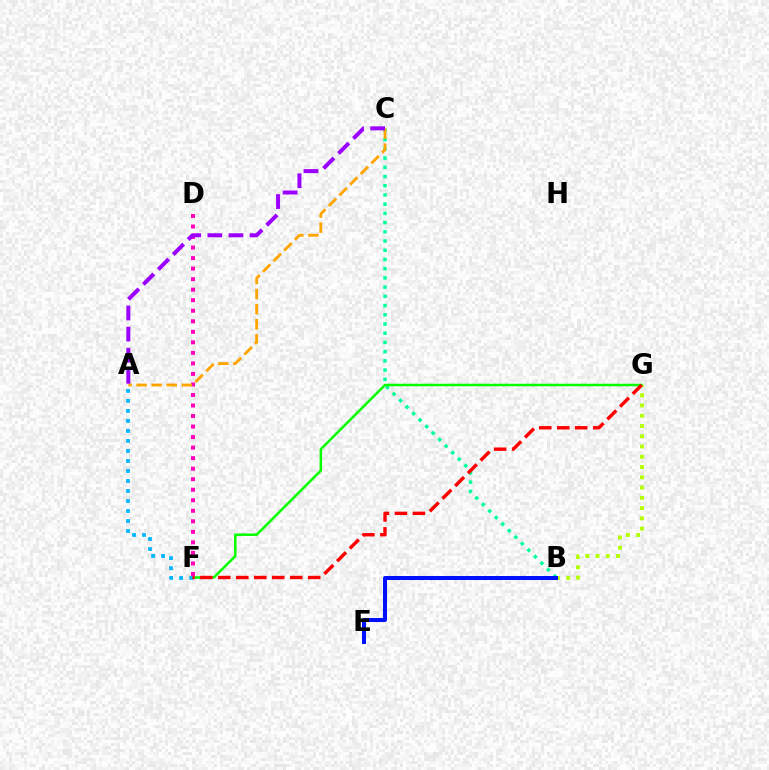{('B', 'C'): [{'color': '#00ff9d', 'line_style': 'dotted', 'thickness': 2.5}], ('F', 'G'): [{'color': '#08ff00', 'line_style': 'solid', 'thickness': 1.82}, {'color': '#ff0000', 'line_style': 'dashed', 'thickness': 2.44}], ('D', 'F'): [{'color': '#ff00bd', 'line_style': 'dotted', 'thickness': 2.86}], ('B', 'G'): [{'color': '#b3ff00', 'line_style': 'dotted', 'thickness': 2.79}], ('A', 'F'): [{'color': '#00b5ff', 'line_style': 'dotted', 'thickness': 2.72}], ('A', 'C'): [{'color': '#ffa500', 'line_style': 'dashed', 'thickness': 2.05}, {'color': '#9b00ff', 'line_style': 'dashed', 'thickness': 2.87}], ('B', 'E'): [{'color': '#0010ff', 'line_style': 'solid', 'thickness': 2.88}]}